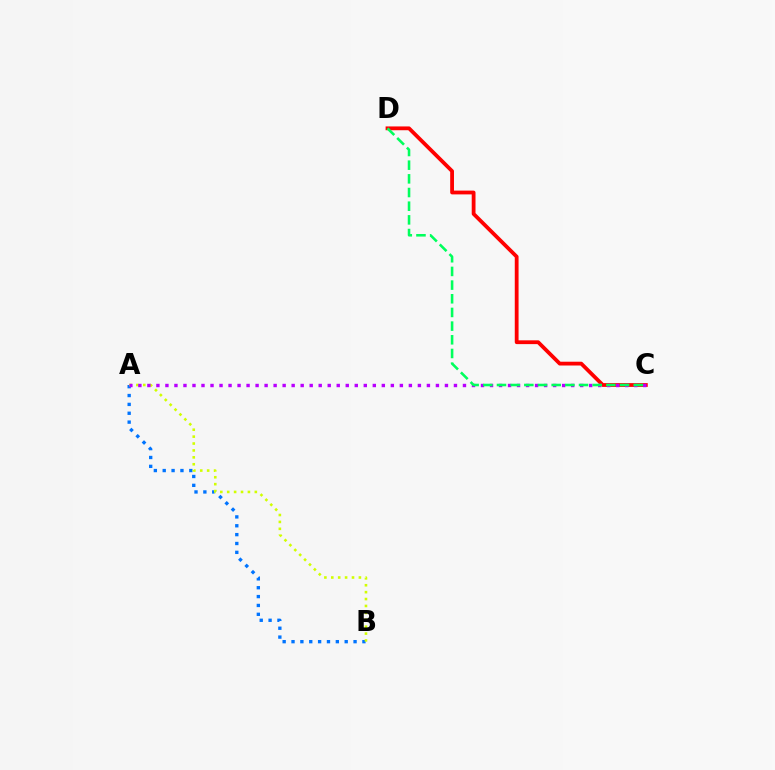{('A', 'B'): [{'color': '#0074ff', 'line_style': 'dotted', 'thickness': 2.41}, {'color': '#d1ff00', 'line_style': 'dotted', 'thickness': 1.88}], ('C', 'D'): [{'color': '#ff0000', 'line_style': 'solid', 'thickness': 2.73}, {'color': '#00ff5c', 'line_style': 'dashed', 'thickness': 1.86}], ('A', 'C'): [{'color': '#b900ff', 'line_style': 'dotted', 'thickness': 2.45}]}